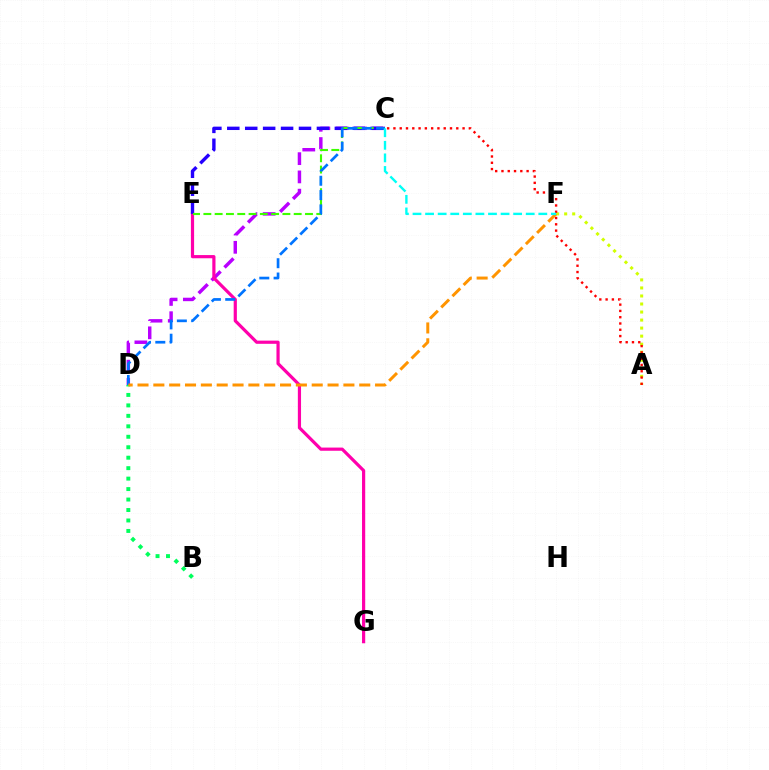{('C', 'D'): [{'color': '#b900ff', 'line_style': 'dashed', 'thickness': 2.48}, {'color': '#0074ff', 'line_style': 'dashed', 'thickness': 1.94}], ('B', 'D'): [{'color': '#00ff5c', 'line_style': 'dotted', 'thickness': 2.84}], ('E', 'G'): [{'color': '#ff00ac', 'line_style': 'solid', 'thickness': 2.3}], ('C', 'E'): [{'color': '#2500ff', 'line_style': 'dashed', 'thickness': 2.44}, {'color': '#3dff00', 'line_style': 'dashed', 'thickness': 1.53}], ('A', 'F'): [{'color': '#d1ff00', 'line_style': 'dotted', 'thickness': 2.18}], ('A', 'C'): [{'color': '#ff0000', 'line_style': 'dotted', 'thickness': 1.71}], ('D', 'F'): [{'color': '#ff9400', 'line_style': 'dashed', 'thickness': 2.15}], ('C', 'F'): [{'color': '#00fff6', 'line_style': 'dashed', 'thickness': 1.71}]}